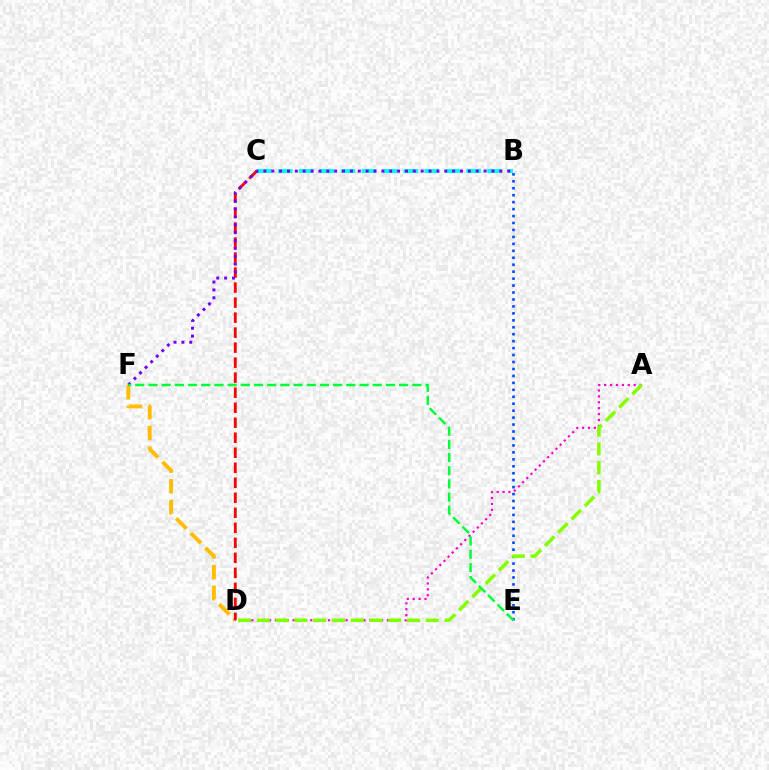{('B', 'C'): [{'color': '#00fff6', 'line_style': 'dashed', 'thickness': 2.84}], ('D', 'F'): [{'color': '#ffbd00', 'line_style': 'dashed', 'thickness': 2.81}], ('A', 'D'): [{'color': '#ff00cf', 'line_style': 'dotted', 'thickness': 1.6}, {'color': '#84ff00', 'line_style': 'dashed', 'thickness': 2.55}], ('B', 'E'): [{'color': '#004bff', 'line_style': 'dotted', 'thickness': 1.89}], ('C', 'D'): [{'color': '#ff0000', 'line_style': 'dashed', 'thickness': 2.04}], ('B', 'F'): [{'color': '#7200ff', 'line_style': 'dotted', 'thickness': 2.14}], ('E', 'F'): [{'color': '#00ff39', 'line_style': 'dashed', 'thickness': 1.79}]}